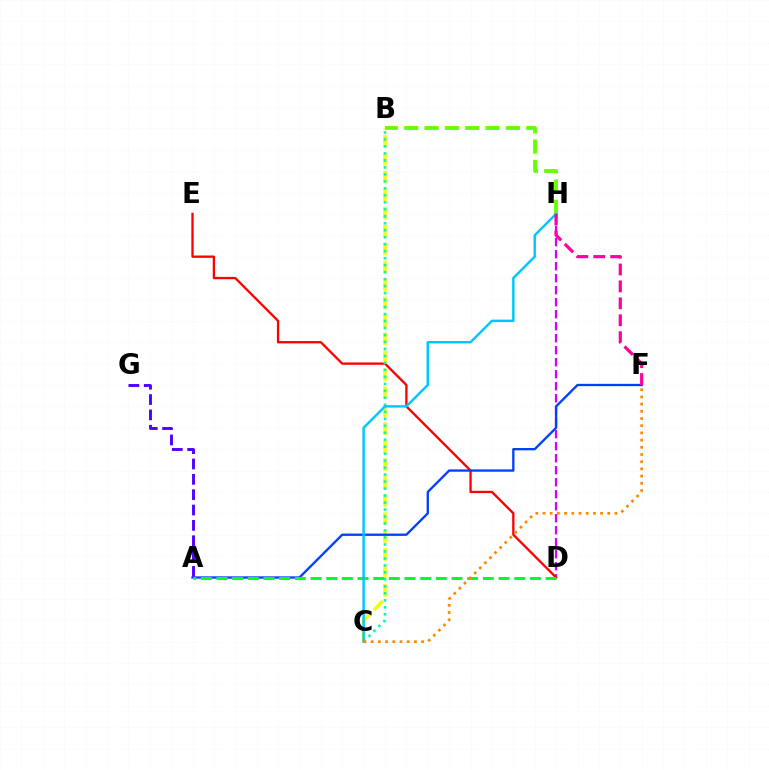{('D', 'H'): [{'color': '#d600ff', 'line_style': 'dashed', 'thickness': 1.63}], ('D', 'E'): [{'color': '#ff0000', 'line_style': 'solid', 'thickness': 1.67}], ('B', 'C'): [{'color': '#eeff00', 'line_style': 'dashed', 'thickness': 2.44}, {'color': '#00ffaf', 'line_style': 'dotted', 'thickness': 1.9}], ('A', 'F'): [{'color': '#003fff', 'line_style': 'solid', 'thickness': 1.67}], ('A', 'D'): [{'color': '#00ff27', 'line_style': 'dashed', 'thickness': 2.13}], ('B', 'H'): [{'color': '#66ff00', 'line_style': 'dashed', 'thickness': 2.76}], ('C', 'H'): [{'color': '#00c7ff', 'line_style': 'solid', 'thickness': 1.76}], ('A', 'G'): [{'color': '#4f00ff', 'line_style': 'dashed', 'thickness': 2.08}], ('C', 'F'): [{'color': '#ff8800', 'line_style': 'dotted', 'thickness': 1.96}], ('F', 'H'): [{'color': '#ff00a0', 'line_style': 'dashed', 'thickness': 2.3}]}